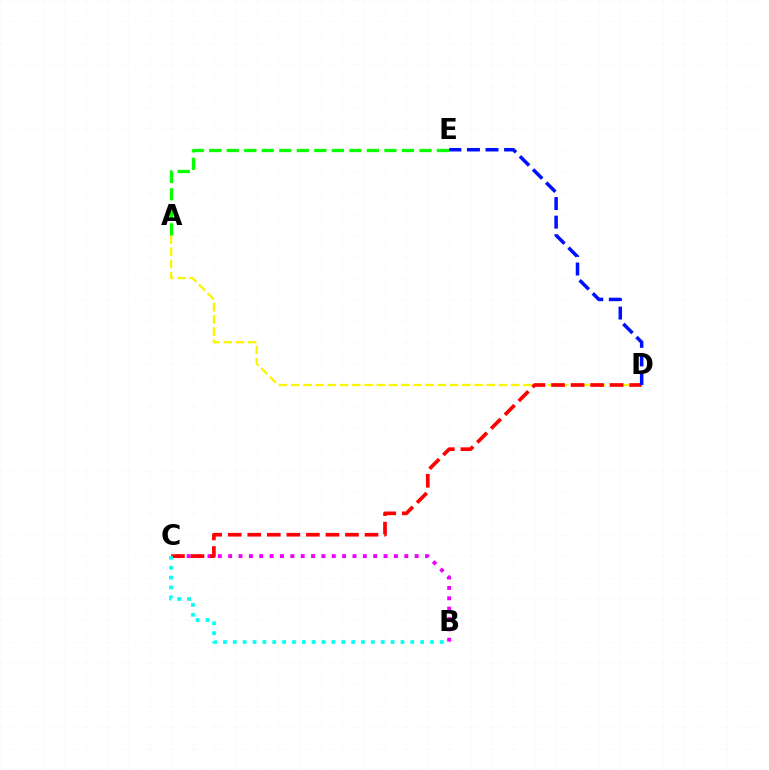{('B', 'C'): [{'color': '#ee00ff', 'line_style': 'dotted', 'thickness': 2.81}, {'color': '#00fff6', 'line_style': 'dotted', 'thickness': 2.68}], ('A', 'D'): [{'color': '#fcf500', 'line_style': 'dashed', 'thickness': 1.66}], ('A', 'E'): [{'color': '#08ff00', 'line_style': 'dashed', 'thickness': 2.38}], ('C', 'D'): [{'color': '#ff0000', 'line_style': 'dashed', 'thickness': 2.65}], ('D', 'E'): [{'color': '#0010ff', 'line_style': 'dashed', 'thickness': 2.52}]}